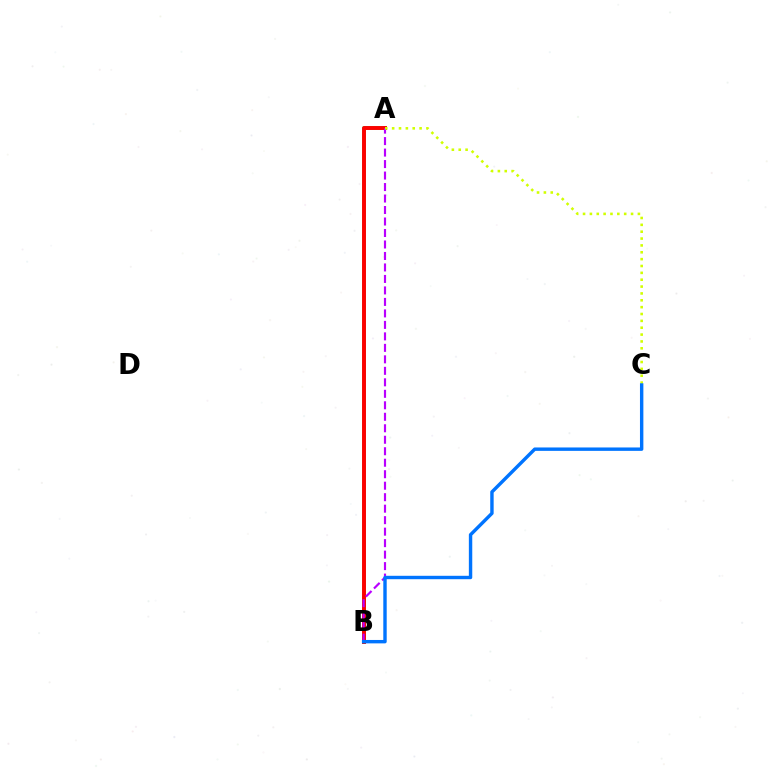{('A', 'B'): [{'color': '#00ff5c', 'line_style': 'solid', 'thickness': 2.75}, {'color': '#ff0000', 'line_style': 'solid', 'thickness': 2.8}, {'color': '#b900ff', 'line_style': 'dashed', 'thickness': 1.56}], ('A', 'C'): [{'color': '#d1ff00', 'line_style': 'dotted', 'thickness': 1.86}], ('B', 'C'): [{'color': '#0074ff', 'line_style': 'solid', 'thickness': 2.45}]}